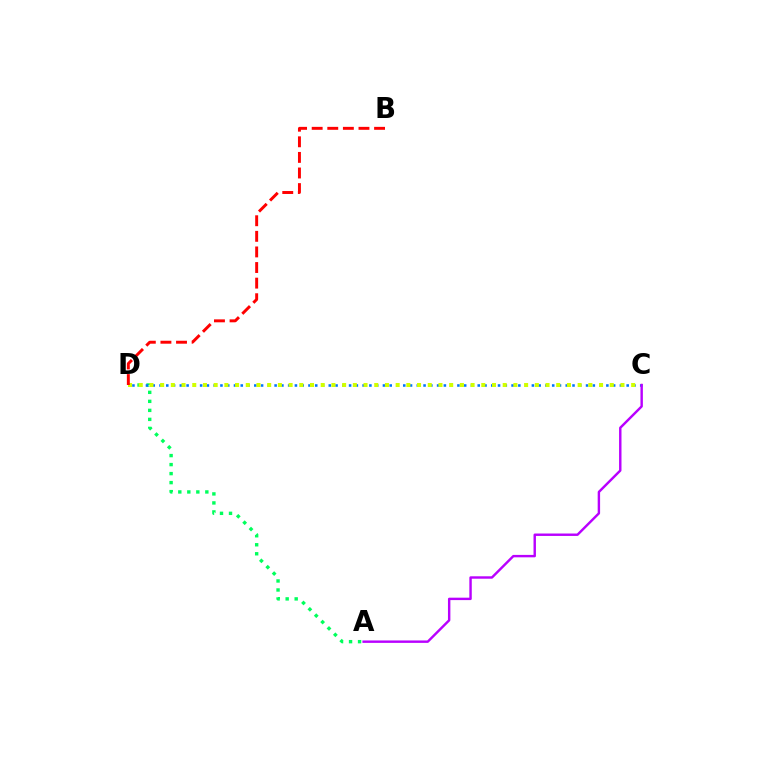{('A', 'D'): [{'color': '#00ff5c', 'line_style': 'dotted', 'thickness': 2.45}], ('C', 'D'): [{'color': '#0074ff', 'line_style': 'dotted', 'thickness': 1.84}, {'color': '#d1ff00', 'line_style': 'dotted', 'thickness': 2.91}], ('B', 'D'): [{'color': '#ff0000', 'line_style': 'dashed', 'thickness': 2.12}], ('A', 'C'): [{'color': '#b900ff', 'line_style': 'solid', 'thickness': 1.74}]}